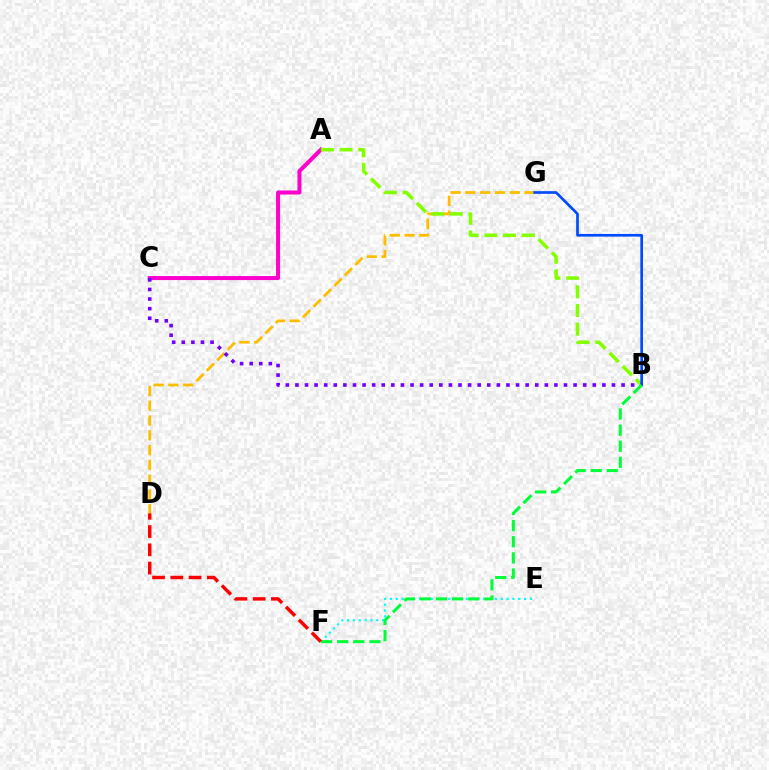{('D', 'G'): [{'color': '#ffbd00', 'line_style': 'dashed', 'thickness': 2.01}], ('A', 'C'): [{'color': '#ff00cf', 'line_style': 'solid', 'thickness': 2.89}], ('E', 'F'): [{'color': '#00fff6', 'line_style': 'dotted', 'thickness': 1.59}], ('A', 'B'): [{'color': '#84ff00', 'line_style': 'dashed', 'thickness': 2.54}], ('B', 'G'): [{'color': '#004bff', 'line_style': 'solid', 'thickness': 1.94}], ('B', 'C'): [{'color': '#7200ff', 'line_style': 'dotted', 'thickness': 2.61}], ('B', 'F'): [{'color': '#00ff39', 'line_style': 'dashed', 'thickness': 2.19}], ('D', 'F'): [{'color': '#ff0000', 'line_style': 'dashed', 'thickness': 2.48}]}